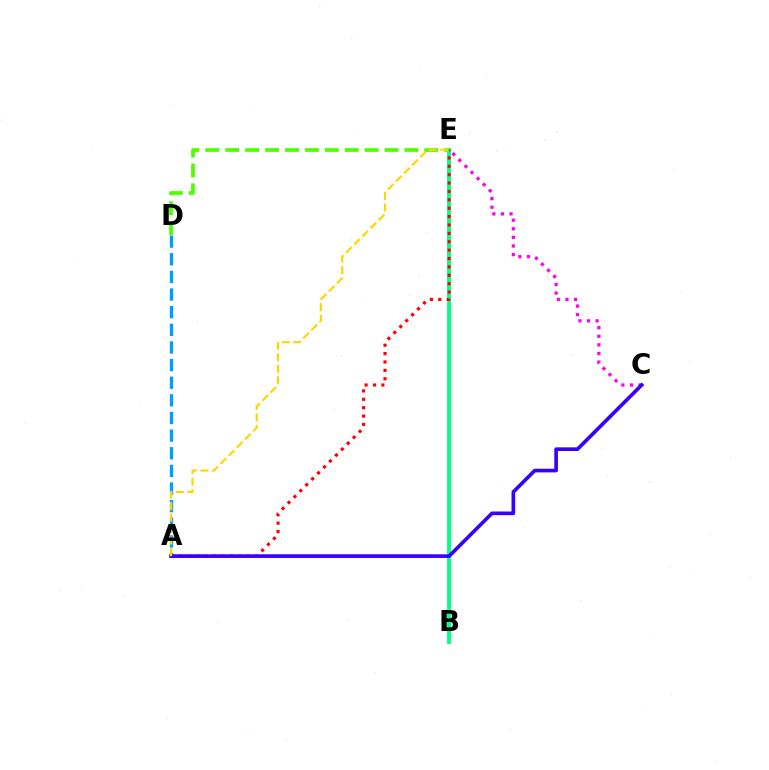{('B', 'E'): [{'color': '#00ff86', 'line_style': 'solid', 'thickness': 2.78}], ('A', 'E'): [{'color': '#ff0000', 'line_style': 'dotted', 'thickness': 2.28}, {'color': '#ffd500', 'line_style': 'dashed', 'thickness': 1.56}], ('C', 'E'): [{'color': '#ff00ed', 'line_style': 'dotted', 'thickness': 2.34}], ('A', 'D'): [{'color': '#009eff', 'line_style': 'dashed', 'thickness': 2.4}], ('D', 'E'): [{'color': '#4fff00', 'line_style': 'dashed', 'thickness': 2.7}], ('A', 'C'): [{'color': '#3700ff', 'line_style': 'solid', 'thickness': 2.64}]}